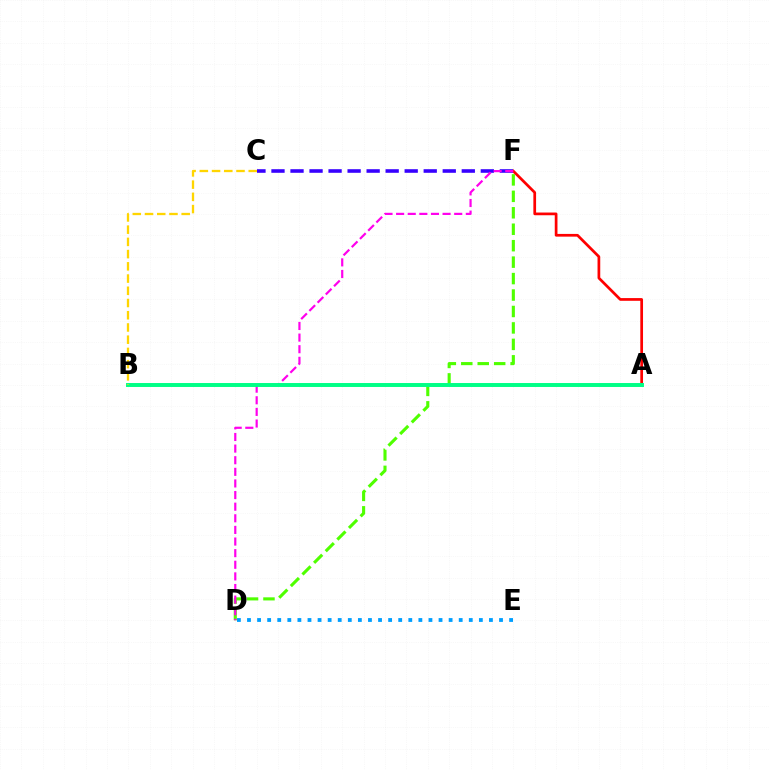{('C', 'F'): [{'color': '#3700ff', 'line_style': 'dashed', 'thickness': 2.59}], ('A', 'F'): [{'color': '#ff0000', 'line_style': 'solid', 'thickness': 1.96}], ('D', 'F'): [{'color': '#4fff00', 'line_style': 'dashed', 'thickness': 2.23}, {'color': '#ff00ed', 'line_style': 'dashed', 'thickness': 1.58}], ('D', 'E'): [{'color': '#009eff', 'line_style': 'dotted', 'thickness': 2.74}], ('A', 'B'): [{'color': '#00ff86', 'line_style': 'solid', 'thickness': 2.84}], ('B', 'C'): [{'color': '#ffd500', 'line_style': 'dashed', 'thickness': 1.66}]}